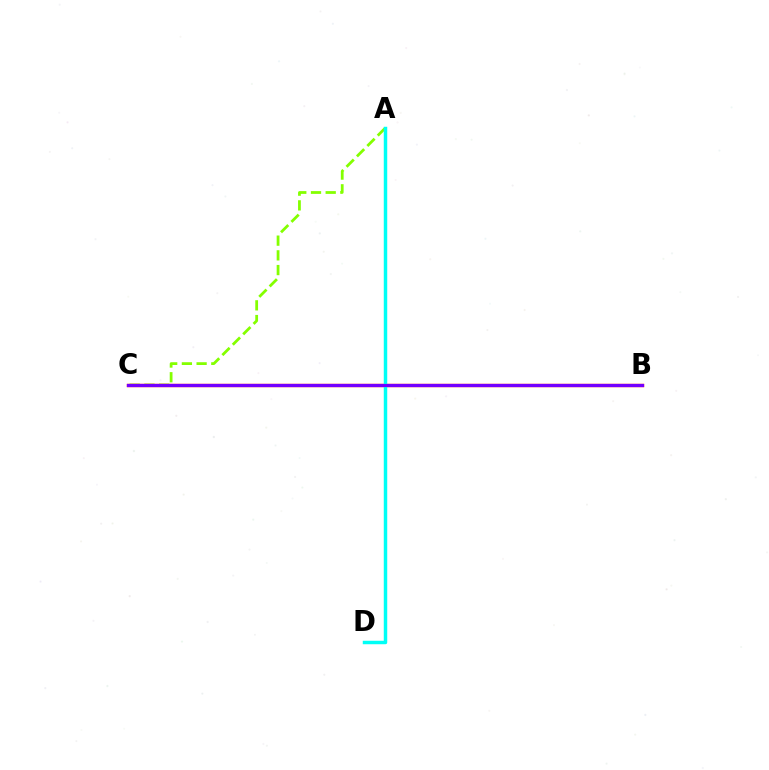{('A', 'C'): [{'color': '#84ff00', 'line_style': 'dashed', 'thickness': 2.0}], ('B', 'C'): [{'color': '#ff0000', 'line_style': 'solid', 'thickness': 2.43}, {'color': '#7200ff', 'line_style': 'solid', 'thickness': 2.27}], ('A', 'D'): [{'color': '#00fff6', 'line_style': 'solid', 'thickness': 2.49}]}